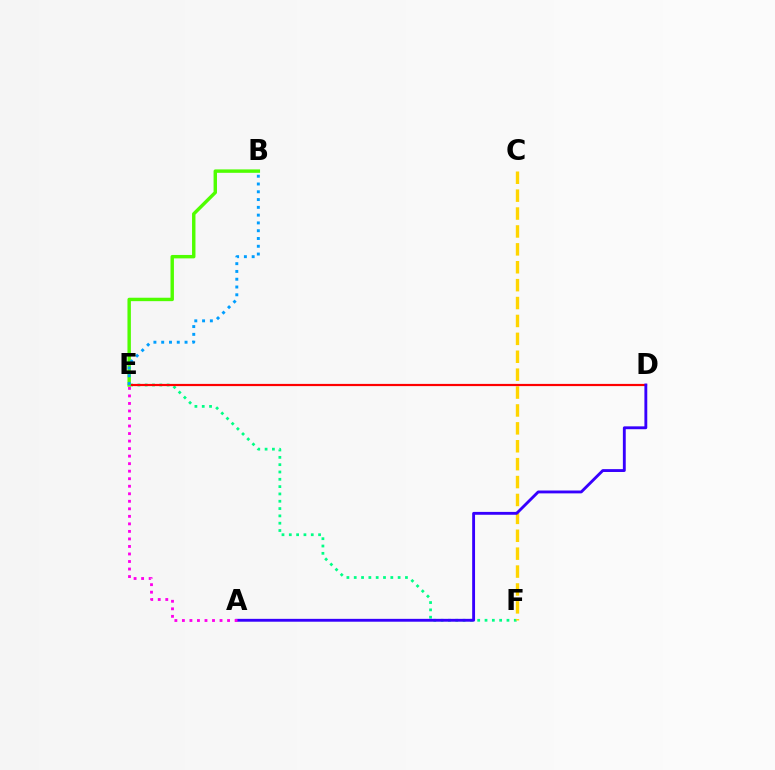{('E', 'F'): [{'color': '#00ff86', 'line_style': 'dotted', 'thickness': 1.99}], ('C', 'F'): [{'color': '#ffd500', 'line_style': 'dashed', 'thickness': 2.43}], ('D', 'E'): [{'color': '#ff0000', 'line_style': 'solid', 'thickness': 1.58}], ('B', 'E'): [{'color': '#4fff00', 'line_style': 'solid', 'thickness': 2.46}, {'color': '#009eff', 'line_style': 'dotted', 'thickness': 2.11}], ('A', 'D'): [{'color': '#3700ff', 'line_style': 'solid', 'thickness': 2.06}], ('A', 'E'): [{'color': '#ff00ed', 'line_style': 'dotted', 'thickness': 2.04}]}